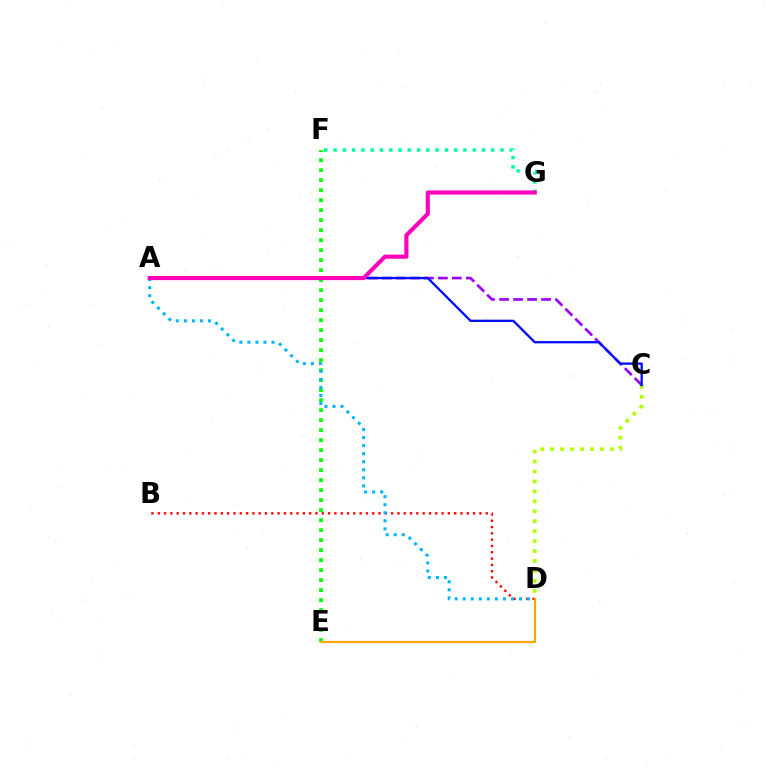{('E', 'F'): [{'color': '#08ff00', 'line_style': 'dotted', 'thickness': 2.72}], ('C', 'D'): [{'color': '#b3ff00', 'line_style': 'dotted', 'thickness': 2.7}], ('B', 'D'): [{'color': '#ff0000', 'line_style': 'dotted', 'thickness': 1.71}], ('A', 'D'): [{'color': '#00b5ff', 'line_style': 'dotted', 'thickness': 2.19}], ('F', 'G'): [{'color': '#00ff9d', 'line_style': 'dotted', 'thickness': 2.52}], ('A', 'C'): [{'color': '#9b00ff', 'line_style': 'dashed', 'thickness': 1.9}, {'color': '#0010ff', 'line_style': 'solid', 'thickness': 1.67}], ('D', 'E'): [{'color': '#ffa500', 'line_style': 'solid', 'thickness': 1.55}], ('A', 'G'): [{'color': '#ff00bd', 'line_style': 'solid', 'thickness': 2.97}]}